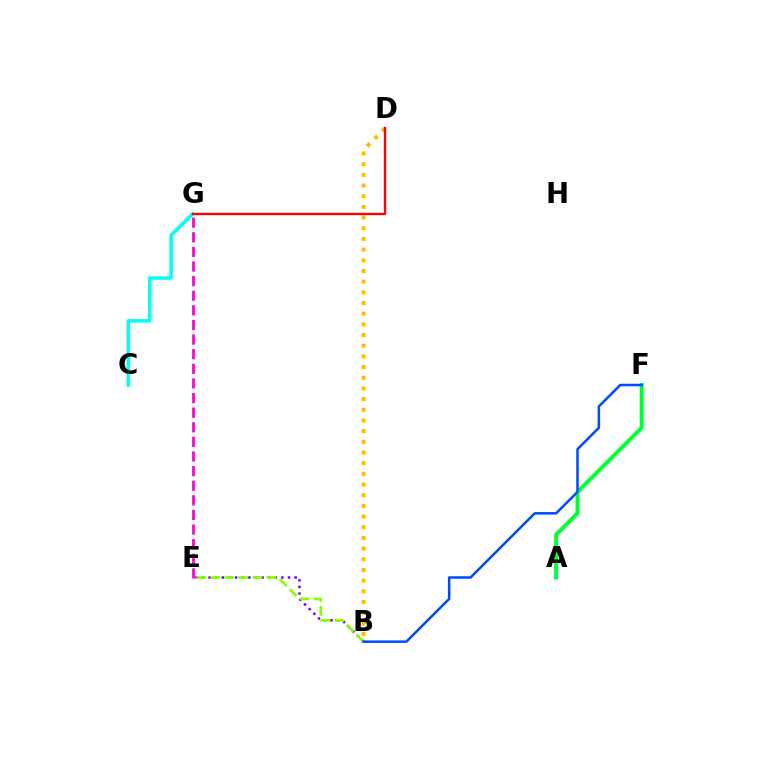{('E', 'G'): [{'color': '#ff00cf', 'line_style': 'dashed', 'thickness': 1.99}], ('B', 'D'): [{'color': '#ffbd00', 'line_style': 'dotted', 'thickness': 2.9}], ('C', 'G'): [{'color': '#00fff6', 'line_style': 'solid', 'thickness': 2.52}], ('B', 'E'): [{'color': '#7200ff', 'line_style': 'dotted', 'thickness': 1.8}, {'color': '#84ff00', 'line_style': 'dashed', 'thickness': 1.91}], ('A', 'F'): [{'color': '#00ff39', 'line_style': 'solid', 'thickness': 2.85}], ('B', 'F'): [{'color': '#004bff', 'line_style': 'solid', 'thickness': 1.81}], ('D', 'G'): [{'color': '#ff0000', 'line_style': 'solid', 'thickness': 1.7}]}